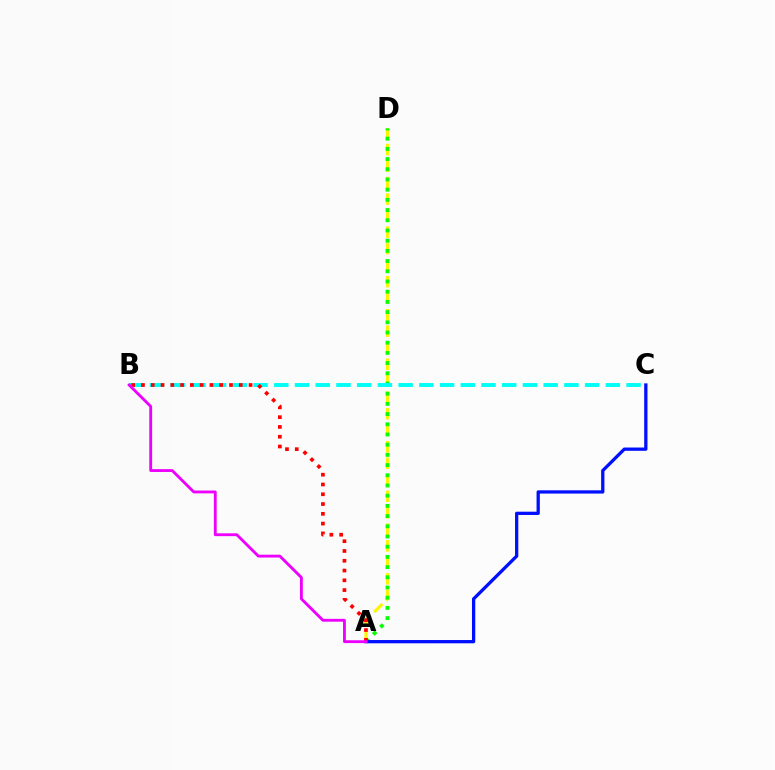{('A', 'D'): [{'color': '#fcf500', 'line_style': 'dashed', 'thickness': 2.24}, {'color': '#08ff00', 'line_style': 'dotted', 'thickness': 2.77}], ('B', 'C'): [{'color': '#00fff6', 'line_style': 'dashed', 'thickness': 2.82}], ('A', 'C'): [{'color': '#0010ff', 'line_style': 'solid', 'thickness': 2.36}], ('A', 'B'): [{'color': '#ff0000', 'line_style': 'dotted', 'thickness': 2.66}, {'color': '#ee00ff', 'line_style': 'solid', 'thickness': 2.05}]}